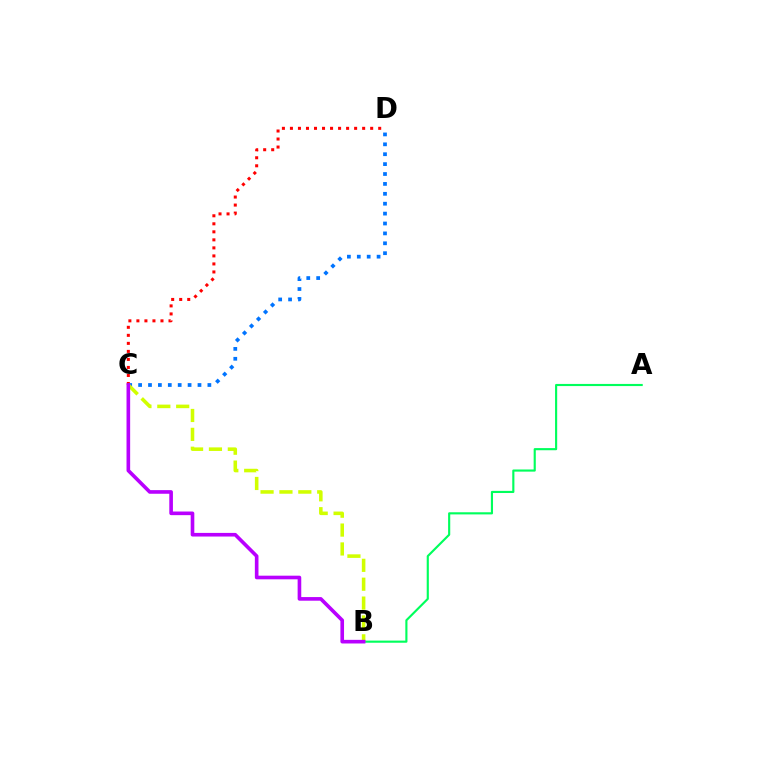{('A', 'B'): [{'color': '#00ff5c', 'line_style': 'solid', 'thickness': 1.54}], ('C', 'D'): [{'color': '#ff0000', 'line_style': 'dotted', 'thickness': 2.18}, {'color': '#0074ff', 'line_style': 'dotted', 'thickness': 2.69}], ('B', 'C'): [{'color': '#d1ff00', 'line_style': 'dashed', 'thickness': 2.56}, {'color': '#b900ff', 'line_style': 'solid', 'thickness': 2.61}]}